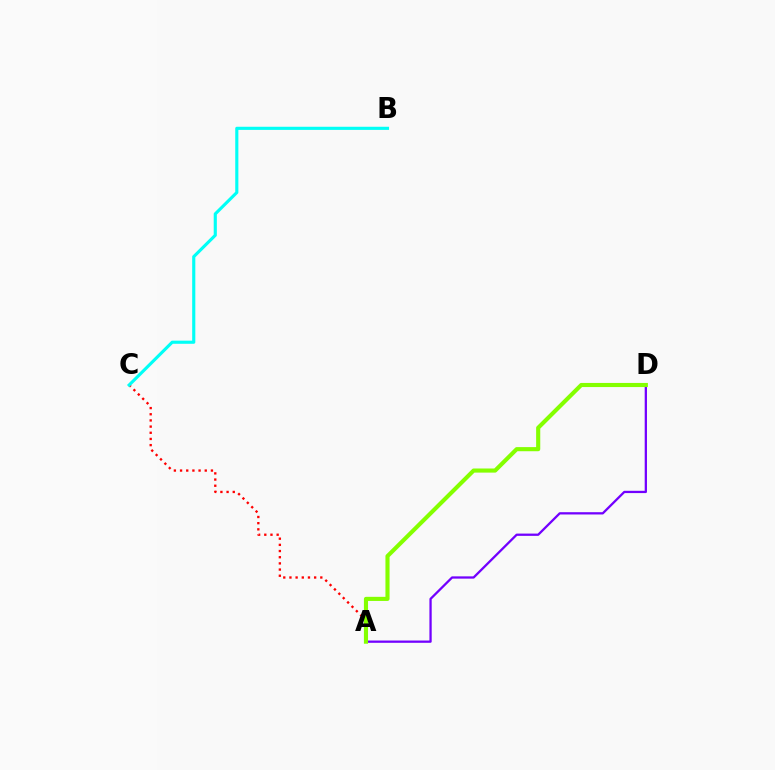{('A', 'C'): [{'color': '#ff0000', 'line_style': 'dotted', 'thickness': 1.68}], ('A', 'D'): [{'color': '#7200ff', 'line_style': 'solid', 'thickness': 1.64}, {'color': '#84ff00', 'line_style': 'solid', 'thickness': 2.96}], ('B', 'C'): [{'color': '#00fff6', 'line_style': 'solid', 'thickness': 2.26}]}